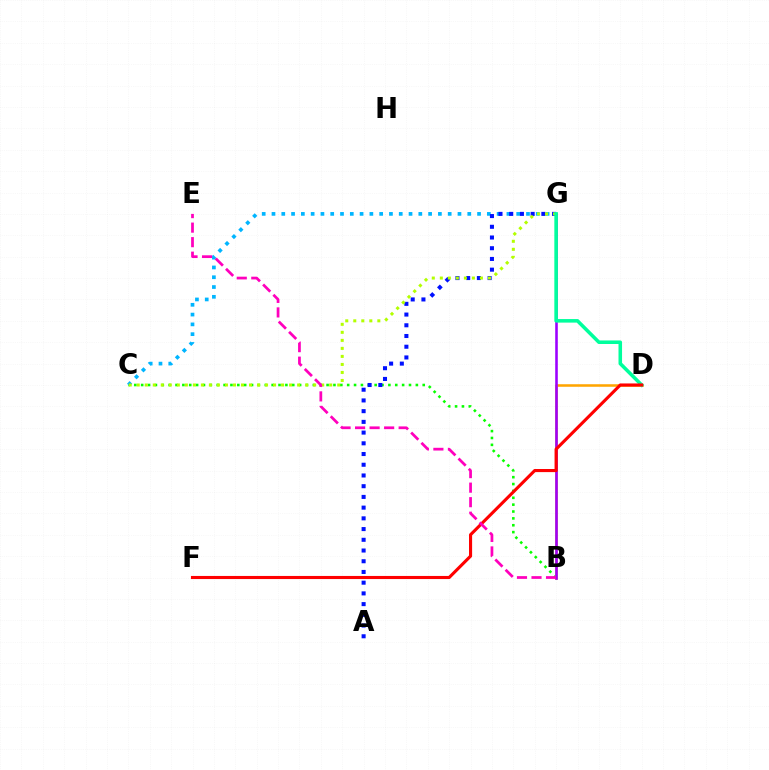{('B', 'C'): [{'color': '#08ff00', 'line_style': 'dotted', 'thickness': 1.87}], ('C', 'G'): [{'color': '#00b5ff', 'line_style': 'dotted', 'thickness': 2.66}, {'color': '#b3ff00', 'line_style': 'dotted', 'thickness': 2.18}], ('A', 'G'): [{'color': '#0010ff', 'line_style': 'dotted', 'thickness': 2.91}], ('B', 'D'): [{'color': '#ffa500', 'line_style': 'solid', 'thickness': 1.83}], ('B', 'G'): [{'color': '#9b00ff', 'line_style': 'solid', 'thickness': 1.86}], ('D', 'G'): [{'color': '#00ff9d', 'line_style': 'solid', 'thickness': 2.56}], ('D', 'F'): [{'color': '#ff0000', 'line_style': 'solid', 'thickness': 2.23}], ('B', 'E'): [{'color': '#ff00bd', 'line_style': 'dashed', 'thickness': 1.97}]}